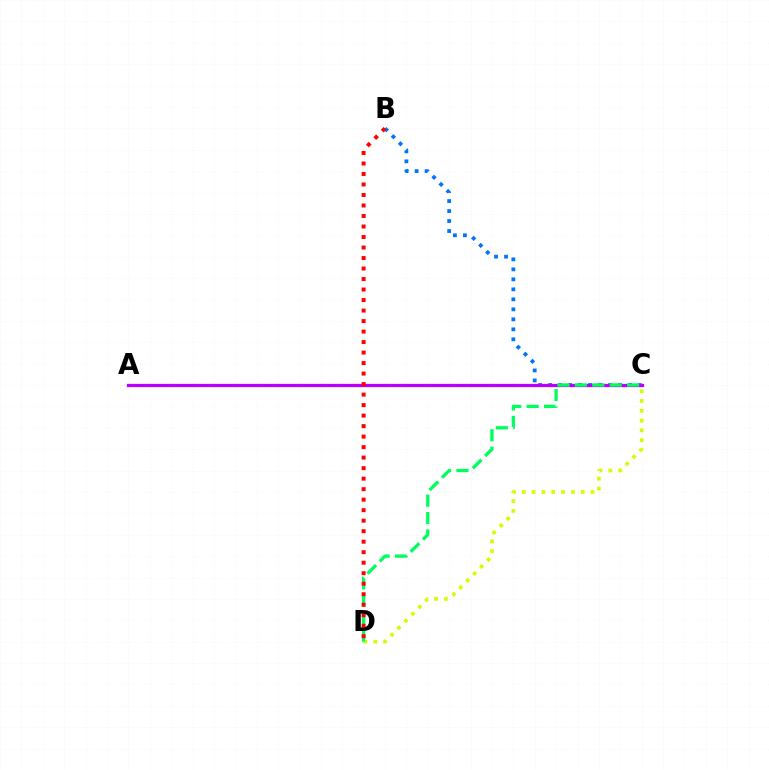{('B', 'C'): [{'color': '#0074ff', 'line_style': 'dotted', 'thickness': 2.72}], ('C', 'D'): [{'color': '#d1ff00', 'line_style': 'dotted', 'thickness': 2.67}, {'color': '#00ff5c', 'line_style': 'dashed', 'thickness': 2.36}], ('A', 'C'): [{'color': '#b900ff', 'line_style': 'solid', 'thickness': 2.35}], ('B', 'D'): [{'color': '#ff0000', 'line_style': 'dotted', 'thickness': 2.85}]}